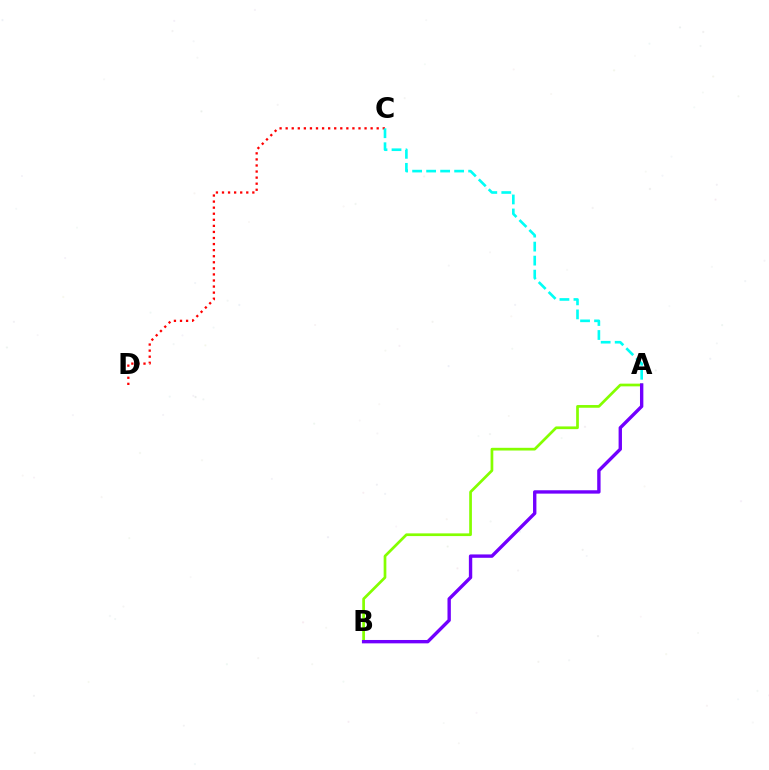{('A', 'B'): [{'color': '#84ff00', 'line_style': 'solid', 'thickness': 1.95}, {'color': '#7200ff', 'line_style': 'solid', 'thickness': 2.43}], ('C', 'D'): [{'color': '#ff0000', 'line_style': 'dotted', 'thickness': 1.65}], ('A', 'C'): [{'color': '#00fff6', 'line_style': 'dashed', 'thickness': 1.9}]}